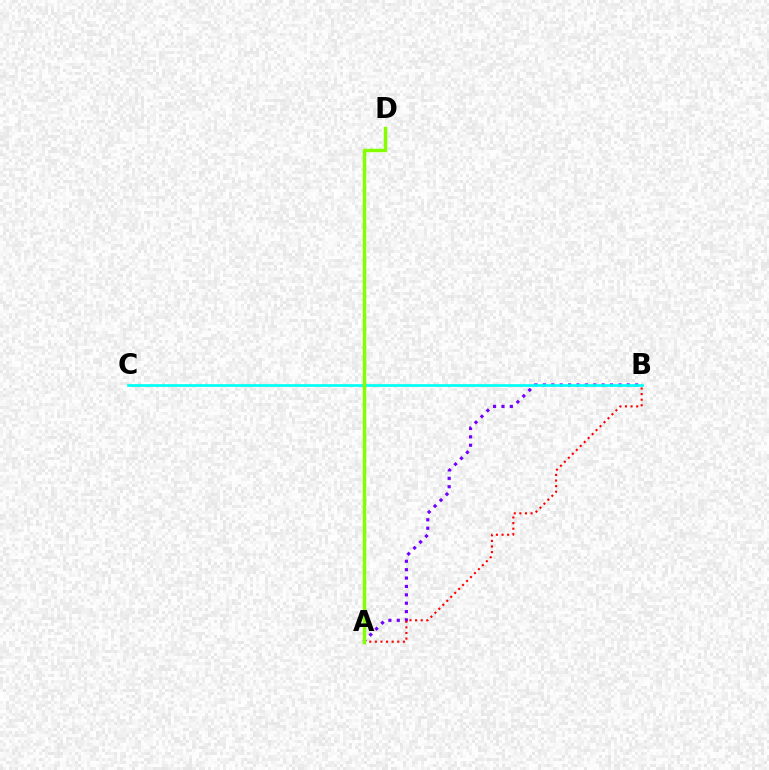{('A', 'B'): [{'color': '#7200ff', 'line_style': 'dotted', 'thickness': 2.28}, {'color': '#ff0000', 'line_style': 'dotted', 'thickness': 1.52}], ('B', 'C'): [{'color': '#00fff6', 'line_style': 'solid', 'thickness': 1.94}], ('A', 'D'): [{'color': '#84ff00', 'line_style': 'solid', 'thickness': 2.52}]}